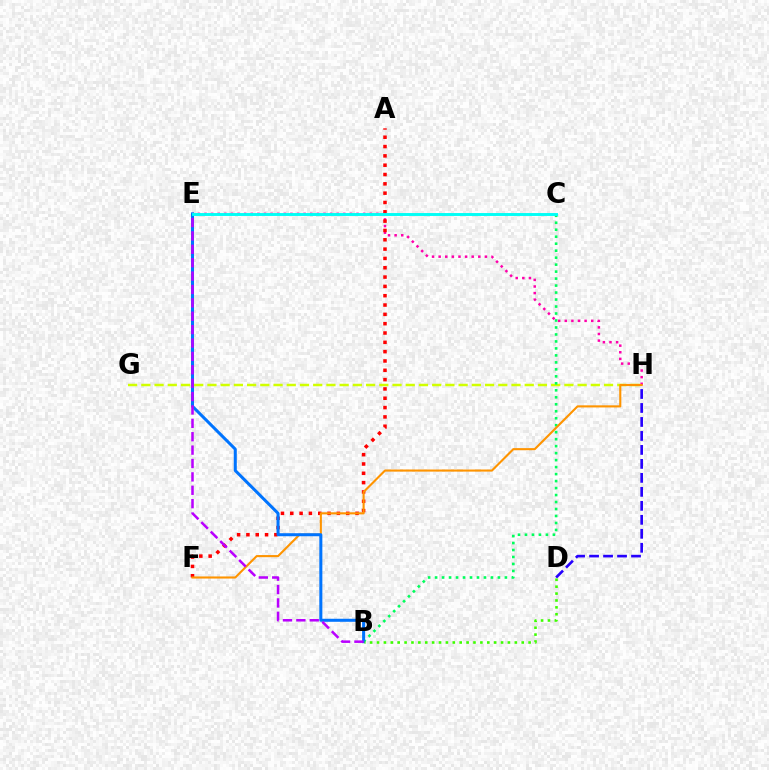{('G', 'H'): [{'color': '#d1ff00', 'line_style': 'dashed', 'thickness': 1.8}], ('B', 'C'): [{'color': '#00ff5c', 'line_style': 'dotted', 'thickness': 1.9}], ('E', 'H'): [{'color': '#ff00ac', 'line_style': 'dotted', 'thickness': 1.8}], ('A', 'F'): [{'color': '#ff0000', 'line_style': 'dotted', 'thickness': 2.53}], ('F', 'H'): [{'color': '#ff9400', 'line_style': 'solid', 'thickness': 1.52}], ('D', 'H'): [{'color': '#2500ff', 'line_style': 'dashed', 'thickness': 1.9}], ('B', 'E'): [{'color': '#0074ff', 'line_style': 'solid', 'thickness': 2.18}, {'color': '#b900ff', 'line_style': 'dashed', 'thickness': 1.82}], ('B', 'D'): [{'color': '#3dff00', 'line_style': 'dotted', 'thickness': 1.87}], ('C', 'E'): [{'color': '#00fff6', 'line_style': 'solid', 'thickness': 2.09}]}